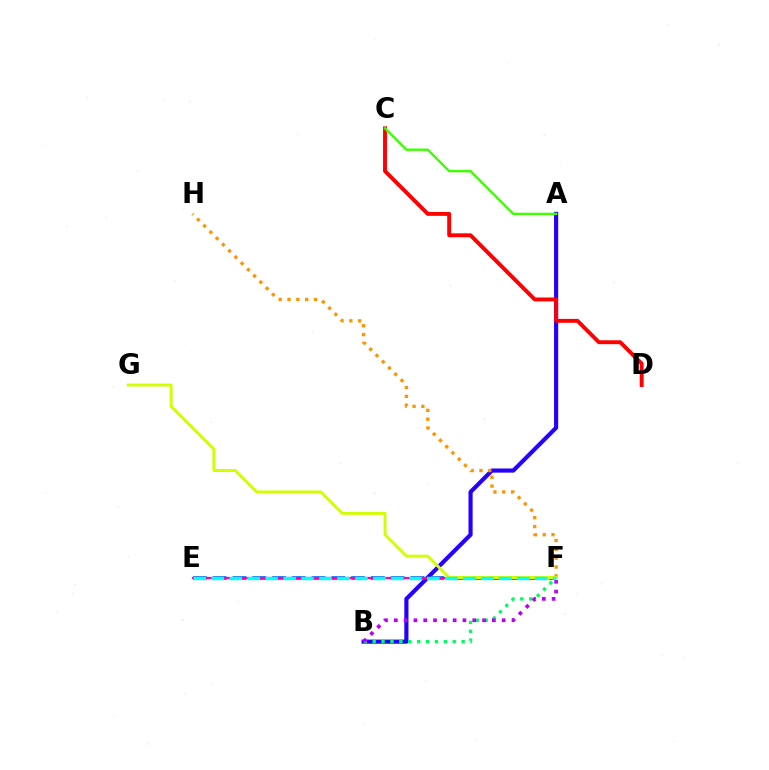{('A', 'B'): [{'color': '#2500ff', 'line_style': 'solid', 'thickness': 2.98}], ('E', 'F'): [{'color': '#0074ff', 'line_style': 'dashed', 'thickness': 2.69}, {'color': '#ff00ac', 'line_style': 'solid', 'thickness': 1.58}, {'color': '#00fff6', 'line_style': 'dashed', 'thickness': 2.44}], ('B', 'F'): [{'color': '#00ff5c', 'line_style': 'dotted', 'thickness': 2.42}, {'color': '#b900ff', 'line_style': 'dotted', 'thickness': 2.66}], ('C', 'D'): [{'color': '#ff0000', 'line_style': 'solid', 'thickness': 2.81}], ('A', 'C'): [{'color': '#3dff00', 'line_style': 'solid', 'thickness': 1.71}], ('F', 'H'): [{'color': '#ff9400', 'line_style': 'dotted', 'thickness': 2.4}], ('F', 'G'): [{'color': '#d1ff00', 'line_style': 'solid', 'thickness': 2.09}]}